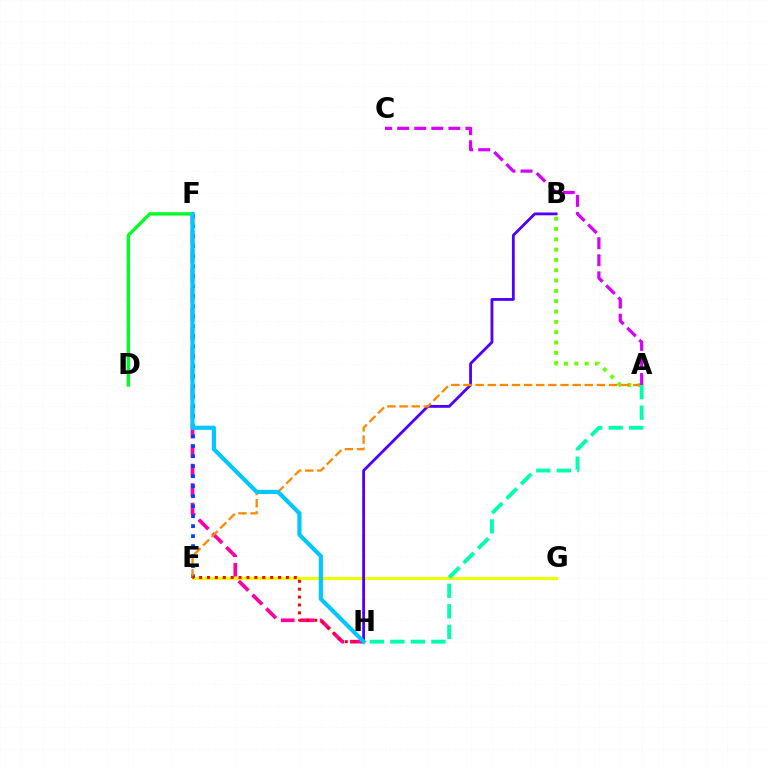{('F', 'H'): [{'color': '#ff00a0', 'line_style': 'dashed', 'thickness': 2.65}, {'color': '#00c7ff', 'line_style': 'solid', 'thickness': 2.99}], ('E', 'G'): [{'color': '#eeff00', 'line_style': 'solid', 'thickness': 2.25}], ('D', 'F'): [{'color': '#00ff27', 'line_style': 'solid', 'thickness': 2.42}], ('E', 'F'): [{'color': '#003fff', 'line_style': 'dotted', 'thickness': 2.72}], ('A', 'B'): [{'color': '#66ff00', 'line_style': 'dotted', 'thickness': 2.8}], ('B', 'H'): [{'color': '#4f00ff', 'line_style': 'solid', 'thickness': 2.02}], ('A', 'E'): [{'color': '#ff8800', 'line_style': 'dashed', 'thickness': 1.65}], ('E', 'H'): [{'color': '#ff0000', 'line_style': 'dotted', 'thickness': 2.15}], ('A', 'H'): [{'color': '#00ffaf', 'line_style': 'dashed', 'thickness': 2.79}], ('A', 'C'): [{'color': '#d600ff', 'line_style': 'dashed', 'thickness': 2.32}]}